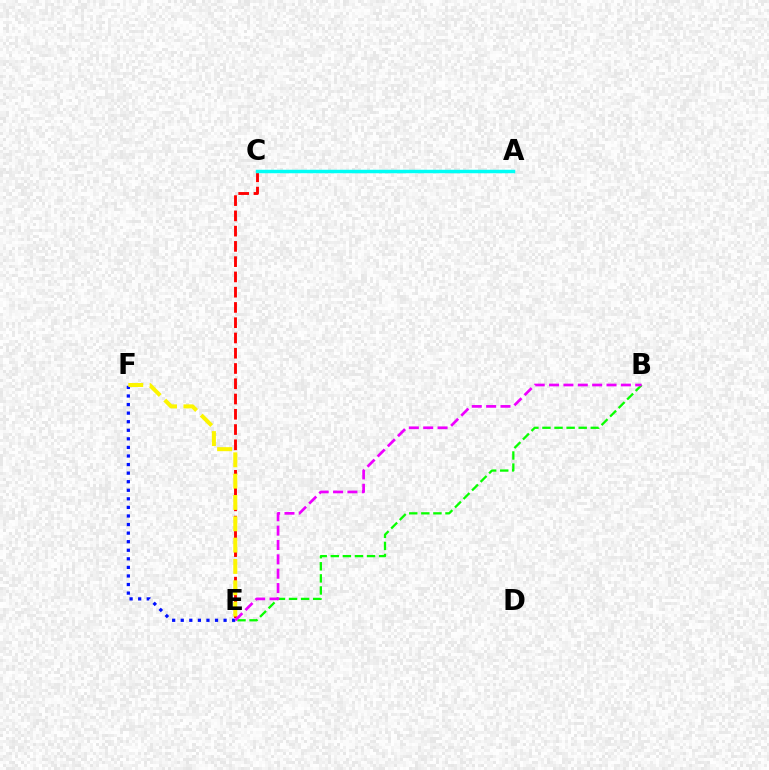{('C', 'E'): [{'color': '#ff0000', 'line_style': 'dashed', 'thickness': 2.07}], ('E', 'F'): [{'color': '#0010ff', 'line_style': 'dotted', 'thickness': 2.33}, {'color': '#fcf500', 'line_style': 'dashed', 'thickness': 2.9}], ('B', 'E'): [{'color': '#08ff00', 'line_style': 'dashed', 'thickness': 1.64}, {'color': '#ee00ff', 'line_style': 'dashed', 'thickness': 1.95}], ('A', 'C'): [{'color': '#00fff6', 'line_style': 'solid', 'thickness': 2.5}]}